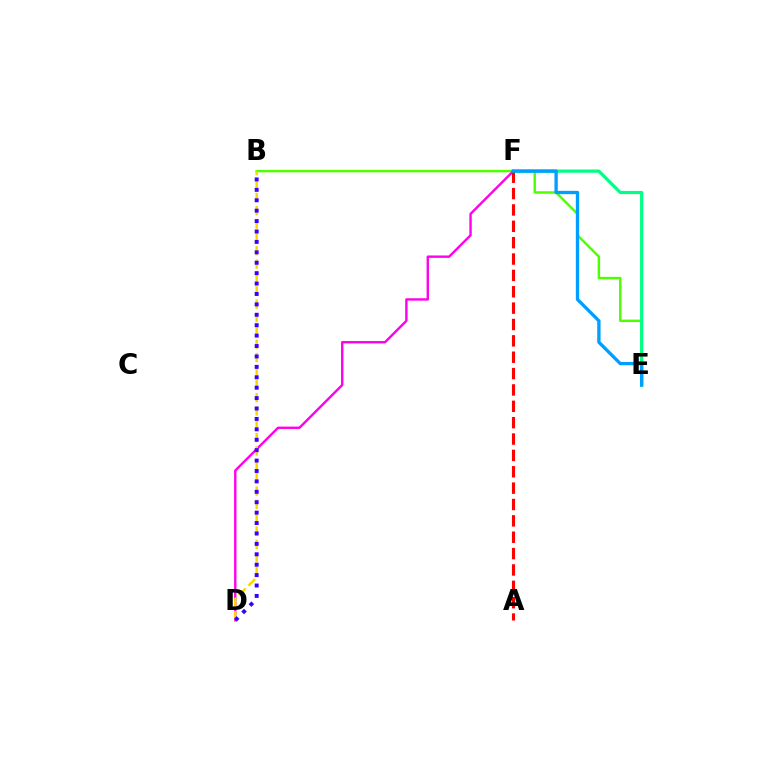{('B', 'E'): [{'color': '#4fff00', 'line_style': 'solid', 'thickness': 1.77}], ('E', 'F'): [{'color': '#00ff86', 'line_style': 'solid', 'thickness': 2.31}, {'color': '#009eff', 'line_style': 'solid', 'thickness': 2.39}], ('D', 'F'): [{'color': '#ff00ed', 'line_style': 'solid', 'thickness': 1.72}], ('B', 'D'): [{'color': '#ffd500', 'line_style': 'dashed', 'thickness': 1.81}, {'color': '#3700ff', 'line_style': 'dotted', 'thickness': 2.83}], ('A', 'F'): [{'color': '#ff0000', 'line_style': 'dashed', 'thickness': 2.22}]}